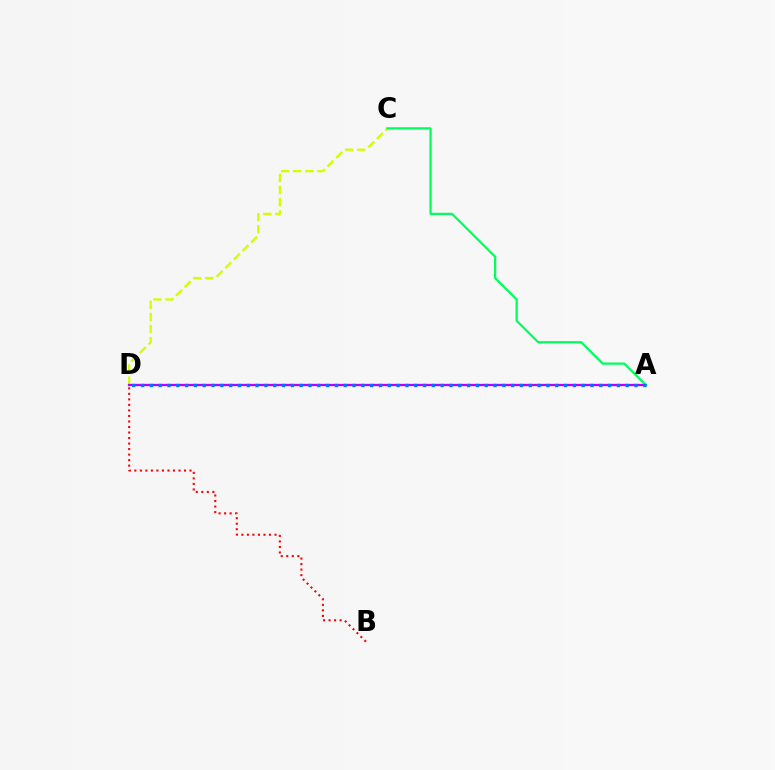{('C', 'D'): [{'color': '#d1ff00', 'line_style': 'dashed', 'thickness': 1.65}], ('A', 'D'): [{'color': '#b900ff', 'line_style': 'solid', 'thickness': 1.66}, {'color': '#0074ff', 'line_style': 'dotted', 'thickness': 2.39}], ('A', 'C'): [{'color': '#00ff5c', 'line_style': 'solid', 'thickness': 1.61}], ('B', 'D'): [{'color': '#ff0000', 'line_style': 'dotted', 'thickness': 1.5}]}